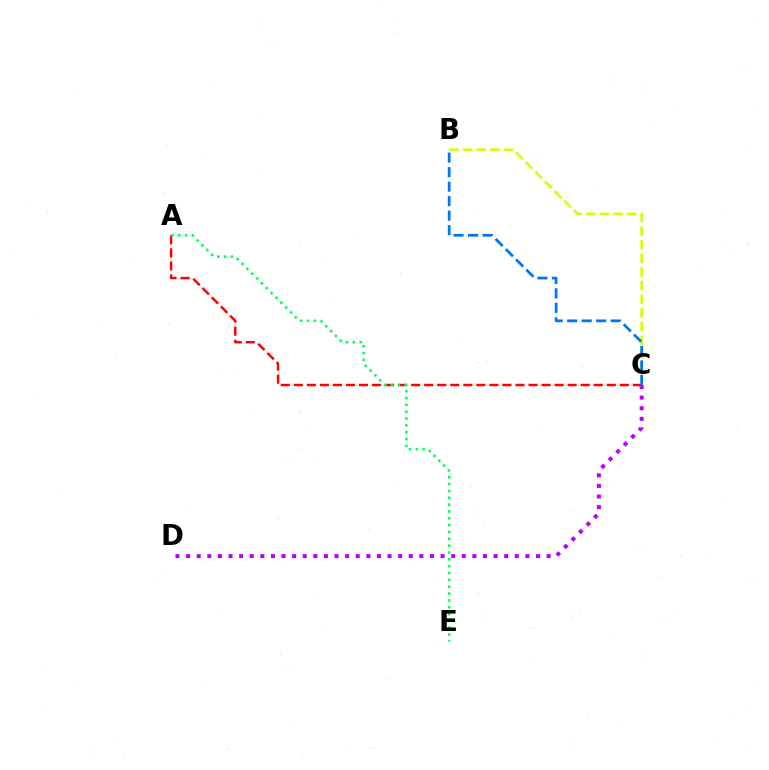{('B', 'C'): [{'color': '#d1ff00', 'line_style': 'dashed', 'thickness': 1.85}, {'color': '#0074ff', 'line_style': 'dashed', 'thickness': 1.97}], ('A', 'C'): [{'color': '#ff0000', 'line_style': 'dashed', 'thickness': 1.77}], ('C', 'D'): [{'color': '#b900ff', 'line_style': 'dotted', 'thickness': 2.88}], ('A', 'E'): [{'color': '#00ff5c', 'line_style': 'dotted', 'thickness': 1.86}]}